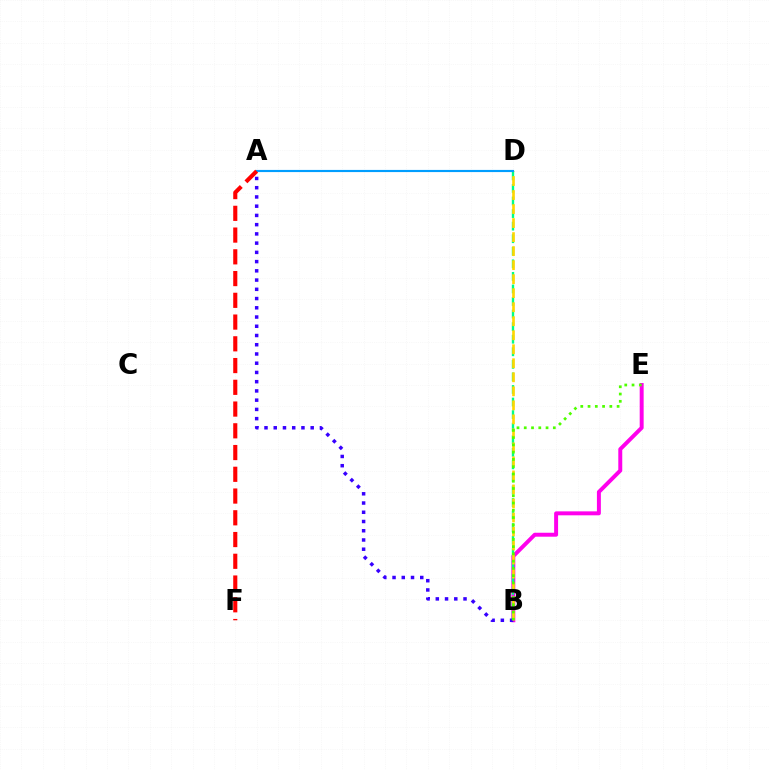{('B', 'E'): [{'color': '#ff00ed', 'line_style': 'solid', 'thickness': 2.85}, {'color': '#4fff00', 'line_style': 'dotted', 'thickness': 1.97}], ('A', 'B'): [{'color': '#3700ff', 'line_style': 'dotted', 'thickness': 2.51}], ('B', 'D'): [{'color': '#00ff86', 'line_style': 'dashed', 'thickness': 1.71}, {'color': '#ffd500', 'line_style': 'dashed', 'thickness': 1.9}], ('A', 'D'): [{'color': '#009eff', 'line_style': 'solid', 'thickness': 1.55}], ('A', 'F'): [{'color': '#ff0000', 'line_style': 'dashed', 'thickness': 2.95}]}